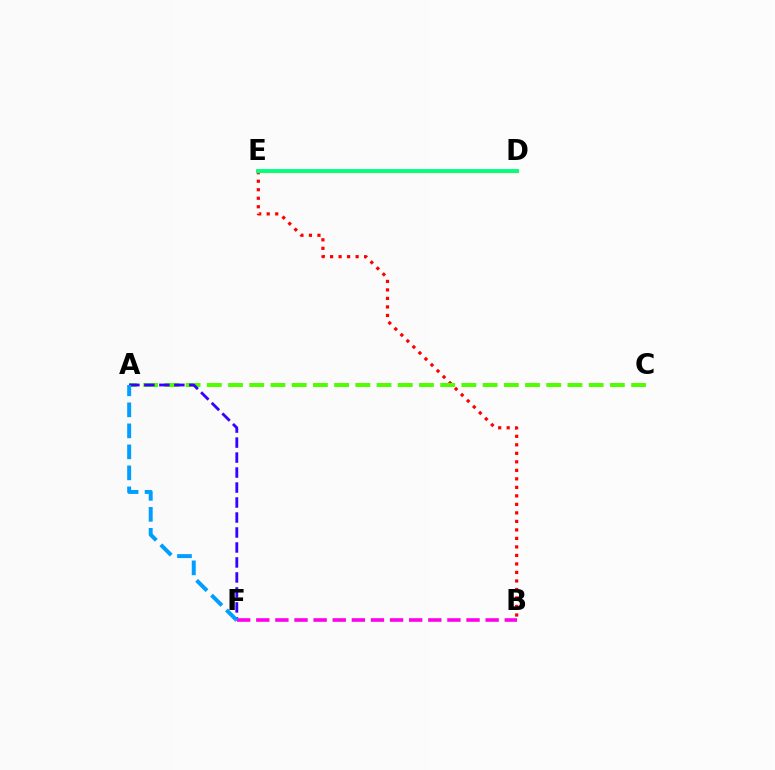{('B', 'E'): [{'color': '#ff0000', 'line_style': 'dotted', 'thickness': 2.31}], ('A', 'C'): [{'color': '#4fff00', 'line_style': 'dashed', 'thickness': 2.88}], ('A', 'F'): [{'color': '#3700ff', 'line_style': 'dashed', 'thickness': 2.04}, {'color': '#009eff', 'line_style': 'dashed', 'thickness': 2.85}], ('B', 'F'): [{'color': '#ff00ed', 'line_style': 'dashed', 'thickness': 2.6}], ('D', 'E'): [{'color': '#ffd500', 'line_style': 'solid', 'thickness': 2.43}, {'color': '#00ff86', 'line_style': 'solid', 'thickness': 2.81}]}